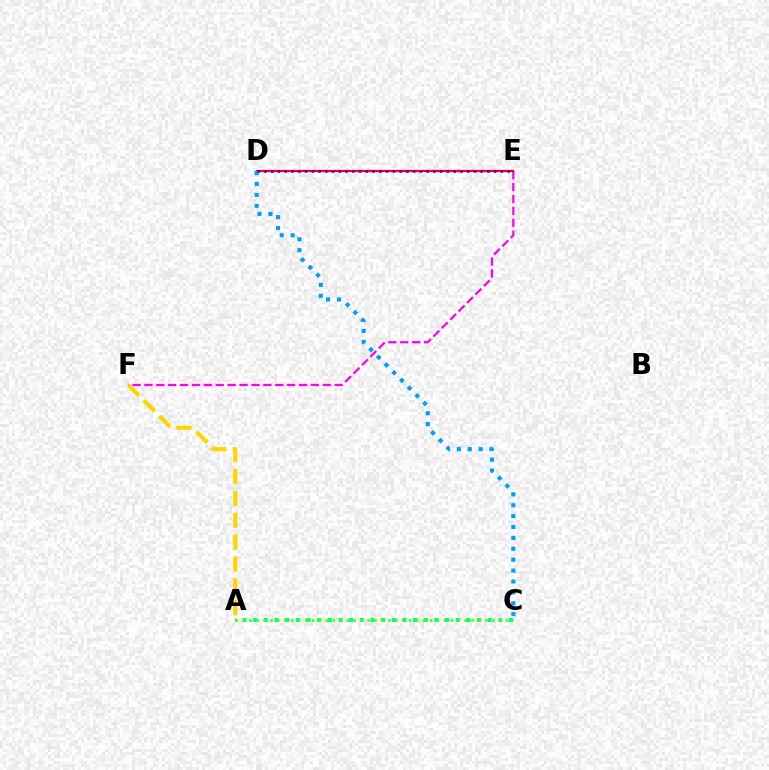{('A', 'C'): [{'color': '#00ff86', 'line_style': 'dotted', 'thickness': 2.9}, {'color': '#4fff00', 'line_style': 'dotted', 'thickness': 1.88}], ('E', 'F'): [{'color': '#ff00ed', 'line_style': 'dashed', 'thickness': 1.62}], ('D', 'E'): [{'color': '#ff0000', 'line_style': 'solid', 'thickness': 1.63}, {'color': '#3700ff', 'line_style': 'dotted', 'thickness': 1.84}], ('C', 'D'): [{'color': '#009eff', 'line_style': 'dotted', 'thickness': 2.96}], ('A', 'F'): [{'color': '#ffd500', 'line_style': 'dashed', 'thickness': 2.97}]}